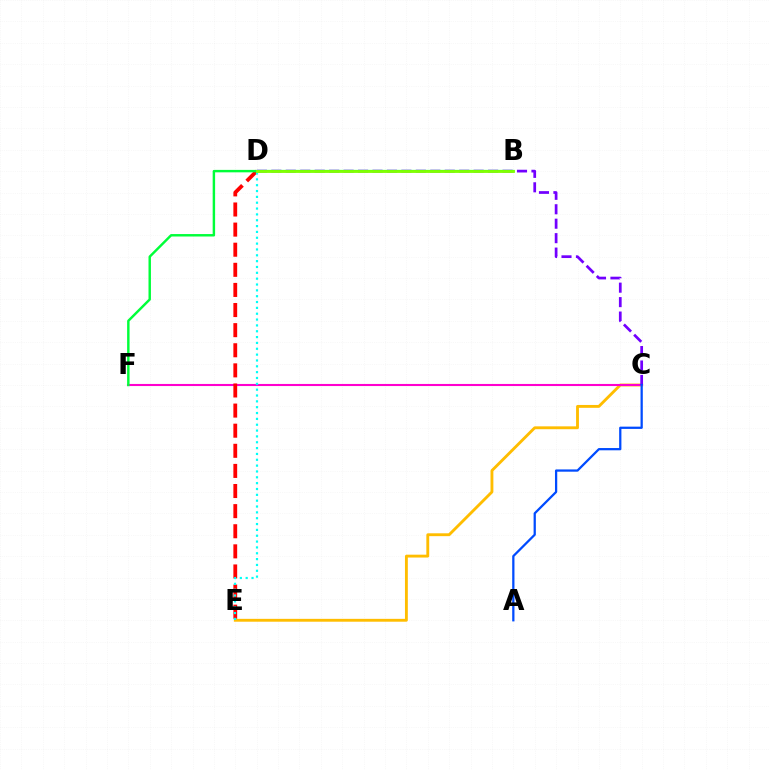{('C', 'E'): [{'color': '#ffbd00', 'line_style': 'solid', 'thickness': 2.06}], ('C', 'F'): [{'color': '#ff00cf', 'line_style': 'solid', 'thickness': 1.51}], ('D', 'E'): [{'color': '#ff0000', 'line_style': 'dashed', 'thickness': 2.73}, {'color': '#00fff6', 'line_style': 'dotted', 'thickness': 1.59}], ('C', 'D'): [{'color': '#7200ff', 'line_style': 'dashed', 'thickness': 1.96}], ('B', 'F'): [{'color': '#00ff39', 'line_style': 'solid', 'thickness': 1.76}], ('A', 'C'): [{'color': '#004bff', 'line_style': 'solid', 'thickness': 1.63}], ('B', 'D'): [{'color': '#84ff00', 'line_style': 'solid', 'thickness': 1.98}]}